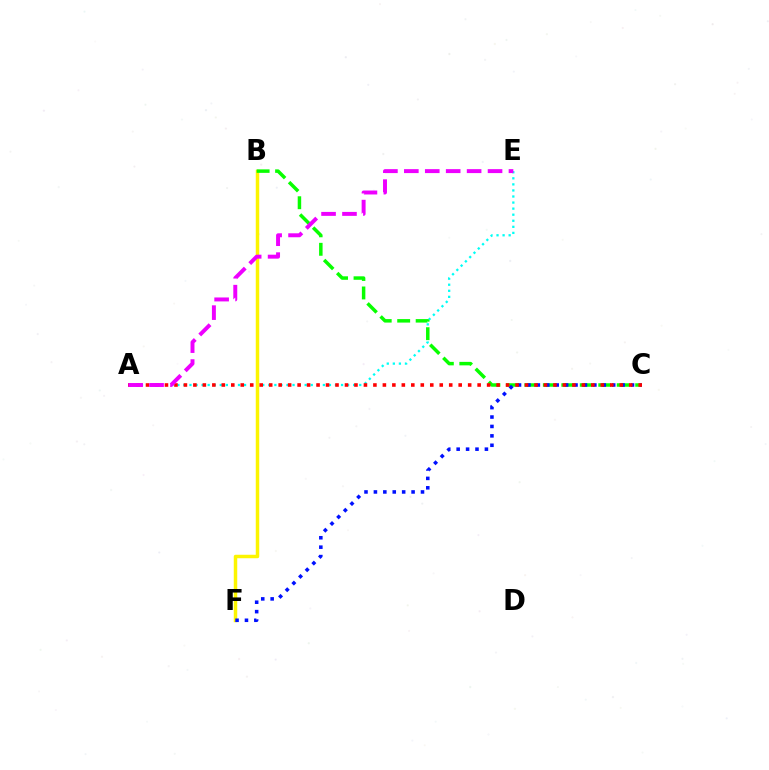{('A', 'E'): [{'color': '#00fff6', 'line_style': 'dotted', 'thickness': 1.65}, {'color': '#ee00ff', 'line_style': 'dashed', 'thickness': 2.84}], ('B', 'F'): [{'color': '#fcf500', 'line_style': 'solid', 'thickness': 2.5}], ('B', 'C'): [{'color': '#08ff00', 'line_style': 'dashed', 'thickness': 2.51}], ('C', 'F'): [{'color': '#0010ff', 'line_style': 'dotted', 'thickness': 2.56}], ('A', 'C'): [{'color': '#ff0000', 'line_style': 'dotted', 'thickness': 2.57}]}